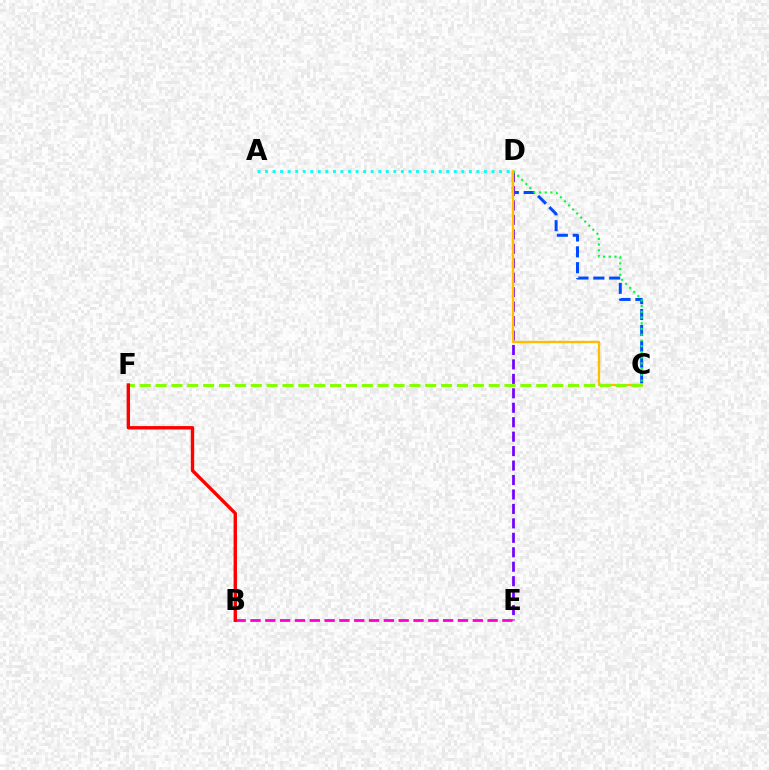{('C', 'D'): [{'color': '#004bff', 'line_style': 'dashed', 'thickness': 2.15}, {'color': '#00ff39', 'line_style': 'dotted', 'thickness': 1.56}, {'color': '#ffbd00', 'line_style': 'solid', 'thickness': 1.67}], ('D', 'E'): [{'color': '#7200ff', 'line_style': 'dashed', 'thickness': 1.96}], ('B', 'E'): [{'color': '#ff00cf', 'line_style': 'dashed', 'thickness': 2.01}], ('C', 'F'): [{'color': '#84ff00', 'line_style': 'dashed', 'thickness': 2.15}], ('B', 'F'): [{'color': '#ff0000', 'line_style': 'solid', 'thickness': 2.43}], ('A', 'D'): [{'color': '#00fff6', 'line_style': 'dotted', 'thickness': 2.05}]}